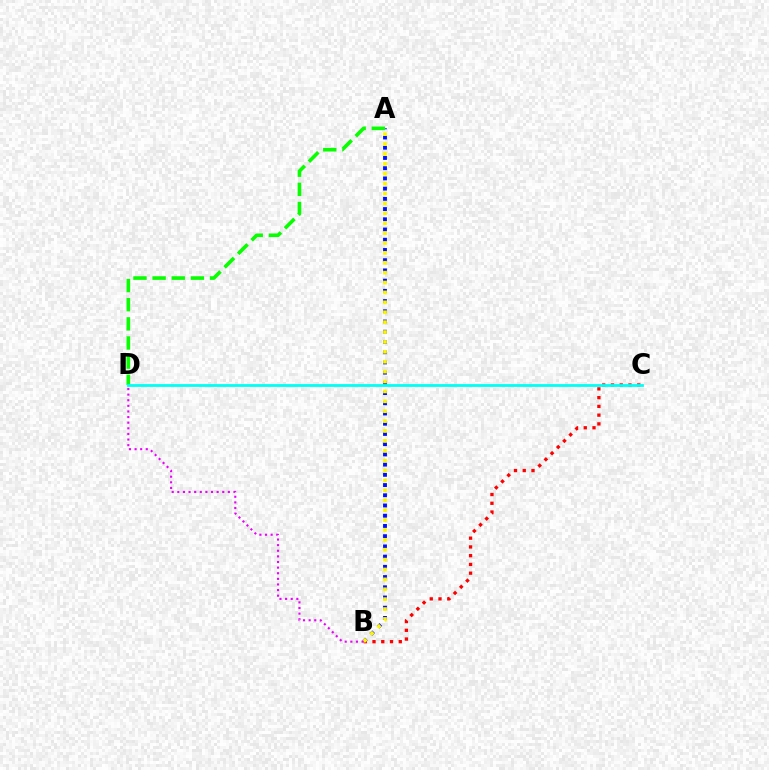{('A', 'B'): [{'color': '#0010ff', 'line_style': 'dotted', 'thickness': 2.78}, {'color': '#fcf500', 'line_style': 'dotted', 'thickness': 2.69}], ('B', 'C'): [{'color': '#ff0000', 'line_style': 'dotted', 'thickness': 2.38}], ('A', 'D'): [{'color': '#08ff00', 'line_style': 'dashed', 'thickness': 2.6}], ('B', 'D'): [{'color': '#ee00ff', 'line_style': 'dotted', 'thickness': 1.53}], ('C', 'D'): [{'color': '#00fff6', 'line_style': 'solid', 'thickness': 2.0}]}